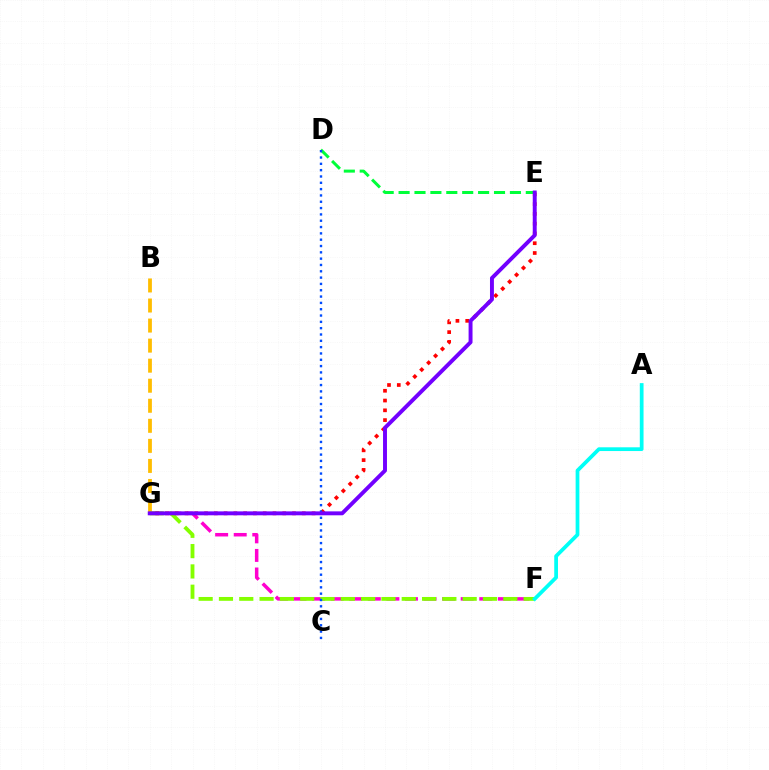{('B', 'G'): [{'color': '#ffbd00', 'line_style': 'dashed', 'thickness': 2.72}], ('F', 'G'): [{'color': '#ff00cf', 'line_style': 'dashed', 'thickness': 2.52}, {'color': '#84ff00', 'line_style': 'dashed', 'thickness': 2.76}], ('E', 'G'): [{'color': '#ff0000', 'line_style': 'dotted', 'thickness': 2.66}, {'color': '#7200ff', 'line_style': 'solid', 'thickness': 2.83}], ('D', 'E'): [{'color': '#00ff39', 'line_style': 'dashed', 'thickness': 2.16}], ('A', 'F'): [{'color': '#00fff6', 'line_style': 'solid', 'thickness': 2.7}], ('C', 'D'): [{'color': '#004bff', 'line_style': 'dotted', 'thickness': 1.72}]}